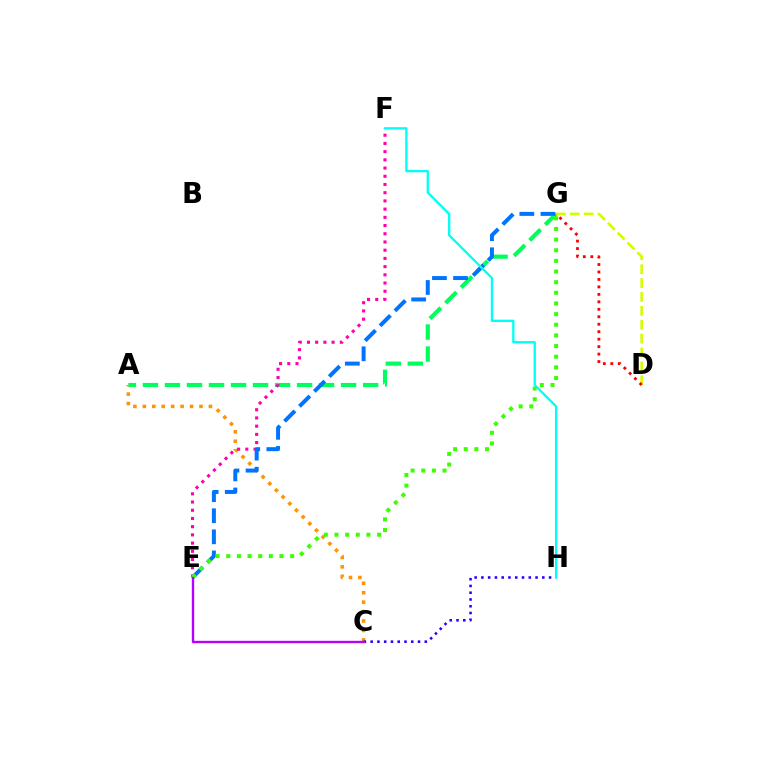{('A', 'G'): [{'color': '#00ff5c', 'line_style': 'dashed', 'thickness': 2.99}], ('D', 'G'): [{'color': '#d1ff00', 'line_style': 'dashed', 'thickness': 1.88}, {'color': '#ff0000', 'line_style': 'dotted', 'thickness': 2.03}], ('A', 'C'): [{'color': '#ff9400', 'line_style': 'dotted', 'thickness': 2.56}], ('C', 'H'): [{'color': '#2500ff', 'line_style': 'dotted', 'thickness': 1.84}], ('E', 'F'): [{'color': '#ff00ac', 'line_style': 'dotted', 'thickness': 2.23}], ('E', 'G'): [{'color': '#0074ff', 'line_style': 'dashed', 'thickness': 2.86}, {'color': '#3dff00', 'line_style': 'dotted', 'thickness': 2.89}], ('F', 'H'): [{'color': '#00fff6', 'line_style': 'solid', 'thickness': 1.67}], ('C', 'E'): [{'color': '#b900ff', 'line_style': 'solid', 'thickness': 1.7}]}